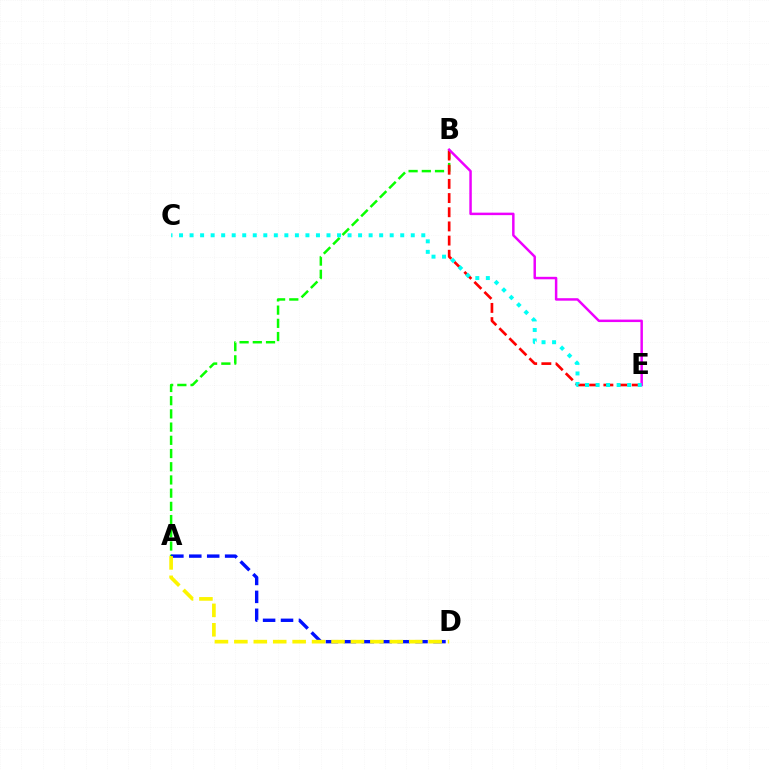{('A', 'B'): [{'color': '#08ff00', 'line_style': 'dashed', 'thickness': 1.79}], ('B', 'E'): [{'color': '#ff0000', 'line_style': 'dashed', 'thickness': 1.93}, {'color': '#ee00ff', 'line_style': 'solid', 'thickness': 1.78}], ('A', 'D'): [{'color': '#0010ff', 'line_style': 'dashed', 'thickness': 2.43}, {'color': '#fcf500', 'line_style': 'dashed', 'thickness': 2.64}], ('C', 'E'): [{'color': '#00fff6', 'line_style': 'dotted', 'thickness': 2.86}]}